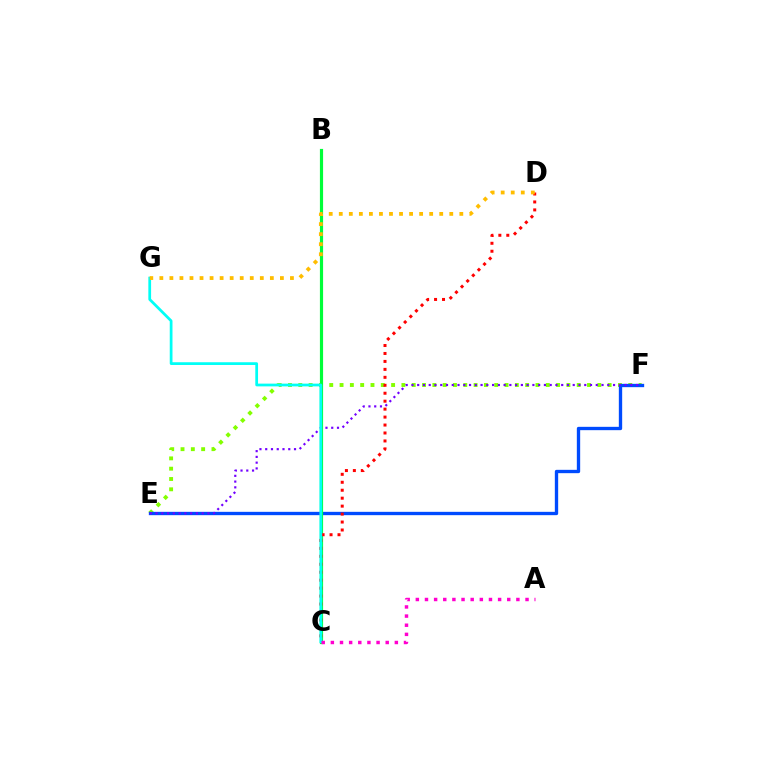{('E', 'F'): [{'color': '#84ff00', 'line_style': 'dotted', 'thickness': 2.8}, {'color': '#004bff', 'line_style': 'solid', 'thickness': 2.4}, {'color': '#7200ff', 'line_style': 'dotted', 'thickness': 1.57}], ('B', 'C'): [{'color': '#00ff39', 'line_style': 'solid', 'thickness': 2.29}], ('C', 'D'): [{'color': '#ff0000', 'line_style': 'dotted', 'thickness': 2.16}], ('C', 'G'): [{'color': '#00fff6', 'line_style': 'solid', 'thickness': 1.98}], ('D', 'G'): [{'color': '#ffbd00', 'line_style': 'dotted', 'thickness': 2.73}], ('A', 'C'): [{'color': '#ff00cf', 'line_style': 'dotted', 'thickness': 2.48}]}